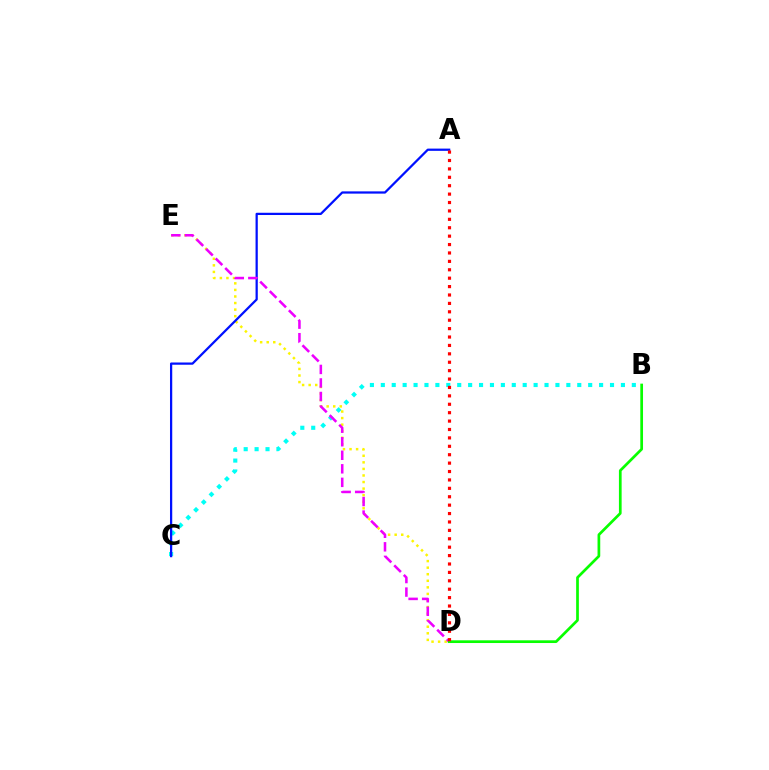{('B', 'C'): [{'color': '#00fff6', 'line_style': 'dotted', 'thickness': 2.97}], ('D', 'E'): [{'color': '#fcf500', 'line_style': 'dotted', 'thickness': 1.78}, {'color': '#ee00ff', 'line_style': 'dashed', 'thickness': 1.84}], ('A', 'C'): [{'color': '#0010ff', 'line_style': 'solid', 'thickness': 1.62}], ('B', 'D'): [{'color': '#08ff00', 'line_style': 'solid', 'thickness': 1.95}], ('A', 'D'): [{'color': '#ff0000', 'line_style': 'dotted', 'thickness': 2.28}]}